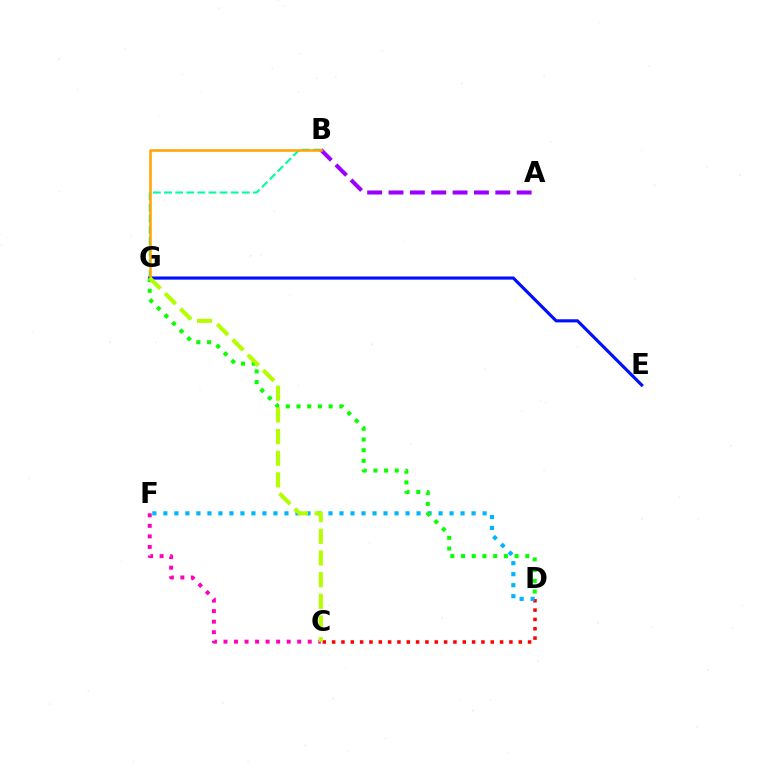{('C', 'D'): [{'color': '#ff0000', 'line_style': 'dotted', 'thickness': 2.54}], ('A', 'B'): [{'color': '#9b00ff', 'line_style': 'dashed', 'thickness': 2.9}], ('D', 'F'): [{'color': '#00b5ff', 'line_style': 'dotted', 'thickness': 2.99}], ('C', 'F'): [{'color': '#ff00bd', 'line_style': 'dotted', 'thickness': 2.86}], ('B', 'G'): [{'color': '#00ff9d', 'line_style': 'dashed', 'thickness': 1.51}, {'color': '#ffa500', 'line_style': 'solid', 'thickness': 1.84}], ('E', 'G'): [{'color': '#0010ff', 'line_style': 'solid', 'thickness': 2.26}], ('D', 'G'): [{'color': '#08ff00', 'line_style': 'dotted', 'thickness': 2.91}], ('C', 'G'): [{'color': '#b3ff00', 'line_style': 'dashed', 'thickness': 2.94}]}